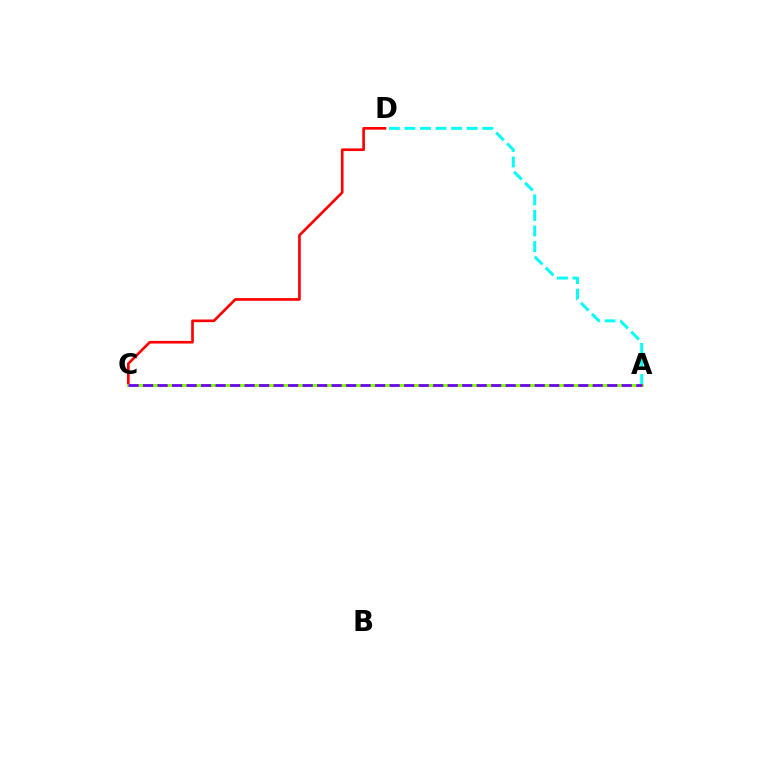{('C', 'D'): [{'color': '#ff0000', 'line_style': 'solid', 'thickness': 1.91}], ('A', 'D'): [{'color': '#00fff6', 'line_style': 'dashed', 'thickness': 2.11}], ('A', 'C'): [{'color': '#84ff00', 'line_style': 'solid', 'thickness': 2.11}, {'color': '#7200ff', 'line_style': 'dashed', 'thickness': 1.97}]}